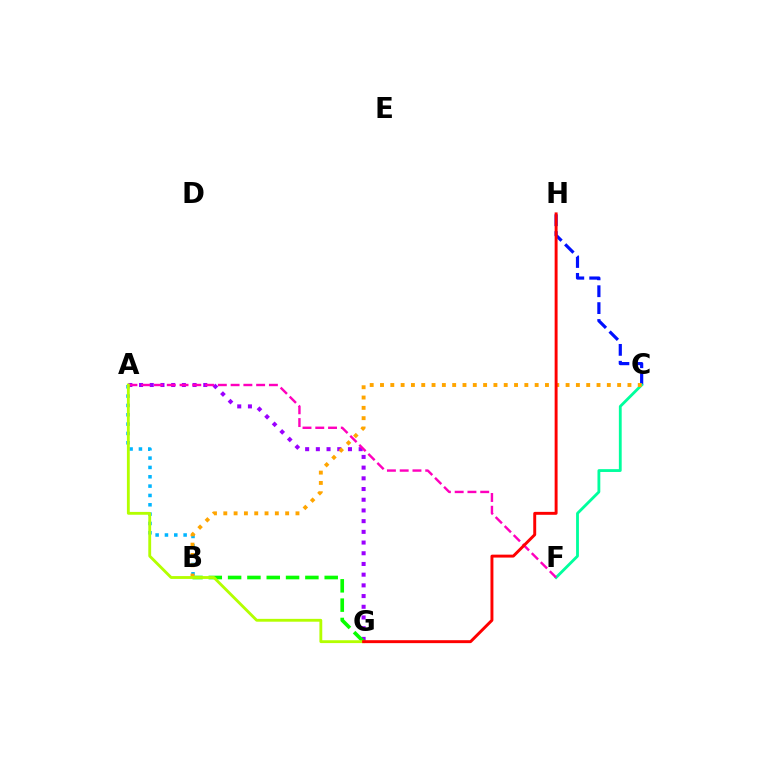{('A', 'B'): [{'color': '#00b5ff', 'line_style': 'dotted', 'thickness': 2.54}], ('A', 'G'): [{'color': '#9b00ff', 'line_style': 'dotted', 'thickness': 2.91}, {'color': '#b3ff00', 'line_style': 'solid', 'thickness': 2.05}], ('B', 'G'): [{'color': '#08ff00', 'line_style': 'dashed', 'thickness': 2.62}], ('C', 'H'): [{'color': '#0010ff', 'line_style': 'dashed', 'thickness': 2.29}], ('C', 'F'): [{'color': '#00ff9d', 'line_style': 'solid', 'thickness': 2.03}], ('B', 'C'): [{'color': '#ffa500', 'line_style': 'dotted', 'thickness': 2.8}], ('A', 'F'): [{'color': '#ff00bd', 'line_style': 'dashed', 'thickness': 1.73}], ('G', 'H'): [{'color': '#ff0000', 'line_style': 'solid', 'thickness': 2.11}]}